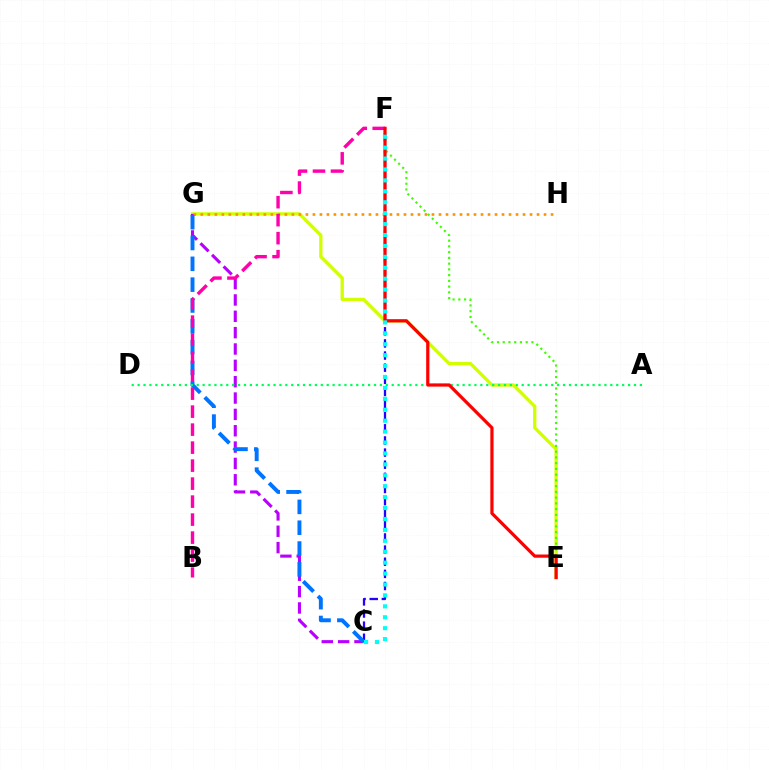{('E', 'G'): [{'color': '#d1ff00', 'line_style': 'solid', 'thickness': 2.38}], ('C', 'G'): [{'color': '#b900ff', 'line_style': 'dashed', 'thickness': 2.22}, {'color': '#0074ff', 'line_style': 'dashed', 'thickness': 2.83}], ('C', 'F'): [{'color': '#2500ff', 'line_style': 'dashed', 'thickness': 1.65}, {'color': '#00fff6', 'line_style': 'dotted', 'thickness': 2.97}], ('G', 'H'): [{'color': '#ff9400', 'line_style': 'dotted', 'thickness': 1.9}], ('E', 'F'): [{'color': '#3dff00', 'line_style': 'dotted', 'thickness': 1.56}, {'color': '#ff0000', 'line_style': 'solid', 'thickness': 2.31}], ('A', 'D'): [{'color': '#00ff5c', 'line_style': 'dotted', 'thickness': 1.61}], ('B', 'F'): [{'color': '#ff00ac', 'line_style': 'dashed', 'thickness': 2.44}]}